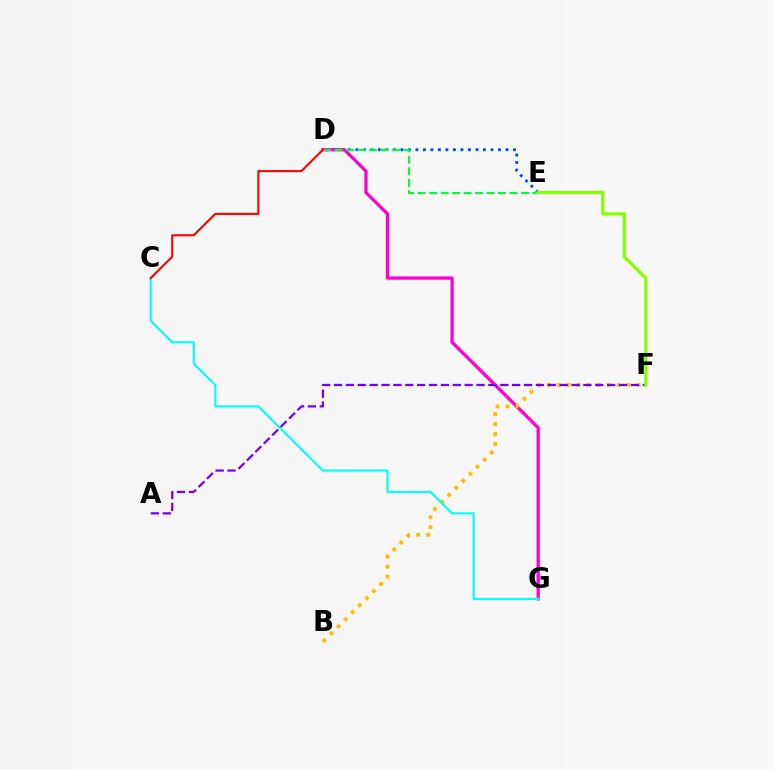{('D', 'E'): [{'color': '#004bff', 'line_style': 'dotted', 'thickness': 2.04}, {'color': '#00ff39', 'line_style': 'dashed', 'thickness': 1.56}], ('D', 'G'): [{'color': '#ff00cf', 'line_style': 'solid', 'thickness': 2.34}], ('B', 'F'): [{'color': '#ffbd00', 'line_style': 'dotted', 'thickness': 2.72}], ('C', 'G'): [{'color': '#00fff6', 'line_style': 'solid', 'thickness': 1.52}], ('A', 'F'): [{'color': '#7200ff', 'line_style': 'dashed', 'thickness': 1.61}], ('C', 'D'): [{'color': '#ff0000', 'line_style': 'solid', 'thickness': 1.5}], ('E', 'F'): [{'color': '#84ff00', 'line_style': 'solid', 'thickness': 2.3}]}